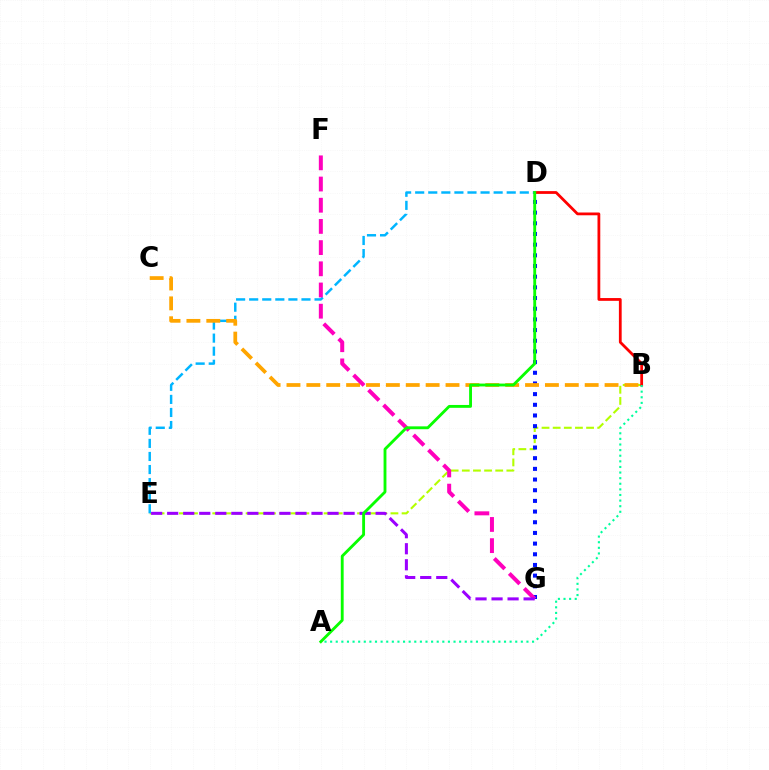{('B', 'E'): [{'color': '#b3ff00', 'line_style': 'dashed', 'thickness': 1.51}], ('D', 'G'): [{'color': '#0010ff', 'line_style': 'dotted', 'thickness': 2.9}], ('B', 'D'): [{'color': '#ff0000', 'line_style': 'solid', 'thickness': 2.0}], ('A', 'B'): [{'color': '#00ff9d', 'line_style': 'dotted', 'thickness': 1.52}], ('D', 'E'): [{'color': '#00b5ff', 'line_style': 'dashed', 'thickness': 1.78}], ('B', 'C'): [{'color': '#ffa500', 'line_style': 'dashed', 'thickness': 2.7}], ('F', 'G'): [{'color': '#ff00bd', 'line_style': 'dashed', 'thickness': 2.88}], ('E', 'G'): [{'color': '#9b00ff', 'line_style': 'dashed', 'thickness': 2.18}], ('A', 'D'): [{'color': '#08ff00', 'line_style': 'solid', 'thickness': 2.06}]}